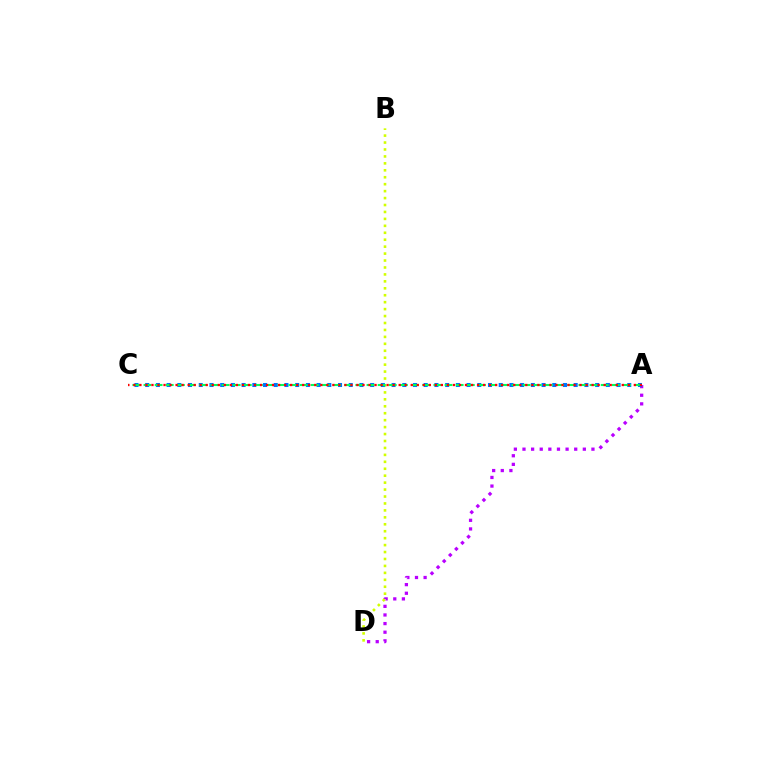{('A', 'D'): [{'color': '#b900ff', 'line_style': 'dotted', 'thickness': 2.34}], ('B', 'D'): [{'color': '#d1ff00', 'line_style': 'dotted', 'thickness': 1.89}], ('A', 'C'): [{'color': '#0074ff', 'line_style': 'dotted', 'thickness': 2.91}, {'color': '#00ff5c', 'line_style': 'dashed', 'thickness': 1.51}, {'color': '#ff0000', 'line_style': 'dotted', 'thickness': 1.64}]}